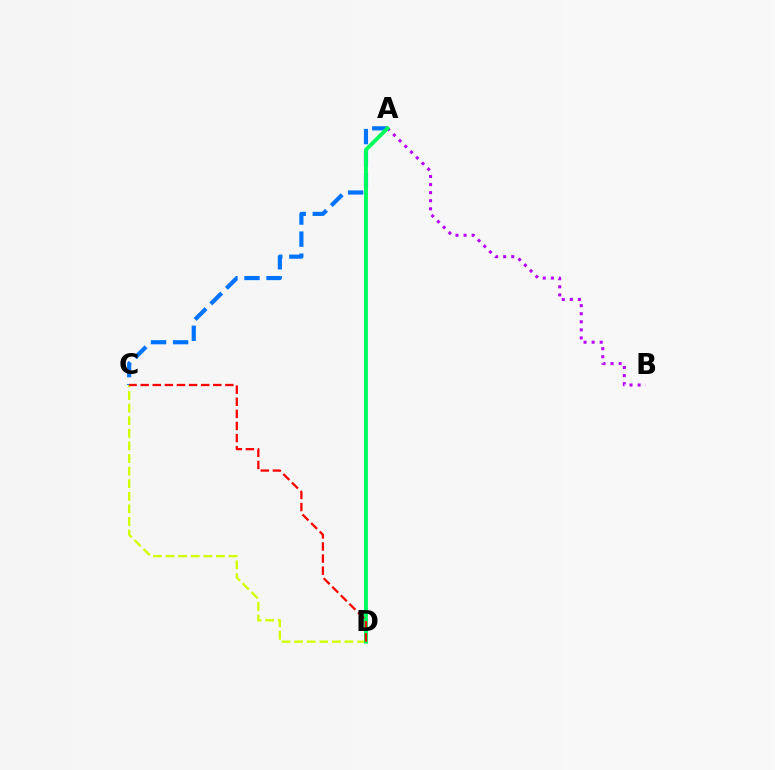{('C', 'D'): [{'color': '#d1ff00', 'line_style': 'dashed', 'thickness': 1.71}, {'color': '#ff0000', 'line_style': 'dashed', 'thickness': 1.64}], ('A', 'B'): [{'color': '#b900ff', 'line_style': 'dotted', 'thickness': 2.19}], ('A', 'C'): [{'color': '#0074ff', 'line_style': 'dashed', 'thickness': 3.0}], ('A', 'D'): [{'color': '#00ff5c', 'line_style': 'solid', 'thickness': 2.8}]}